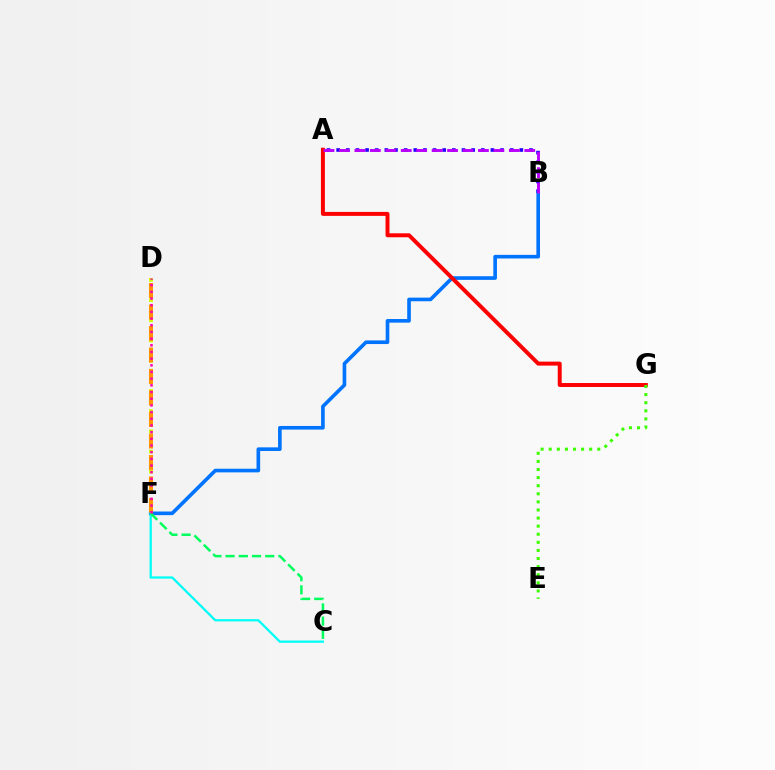{('A', 'B'): [{'color': '#2500ff', 'line_style': 'dotted', 'thickness': 2.62}, {'color': '#b900ff', 'line_style': 'dashed', 'thickness': 2.1}], ('D', 'F'): [{'color': '#d1ff00', 'line_style': 'dotted', 'thickness': 2.74}, {'color': '#ff9400', 'line_style': 'dashed', 'thickness': 2.92}, {'color': '#ff00ac', 'line_style': 'dotted', 'thickness': 1.81}], ('B', 'F'): [{'color': '#0074ff', 'line_style': 'solid', 'thickness': 2.62}], ('C', 'F'): [{'color': '#00fff6', 'line_style': 'solid', 'thickness': 1.64}, {'color': '#00ff5c', 'line_style': 'dashed', 'thickness': 1.79}], ('A', 'G'): [{'color': '#ff0000', 'line_style': 'solid', 'thickness': 2.85}], ('E', 'G'): [{'color': '#3dff00', 'line_style': 'dotted', 'thickness': 2.2}]}